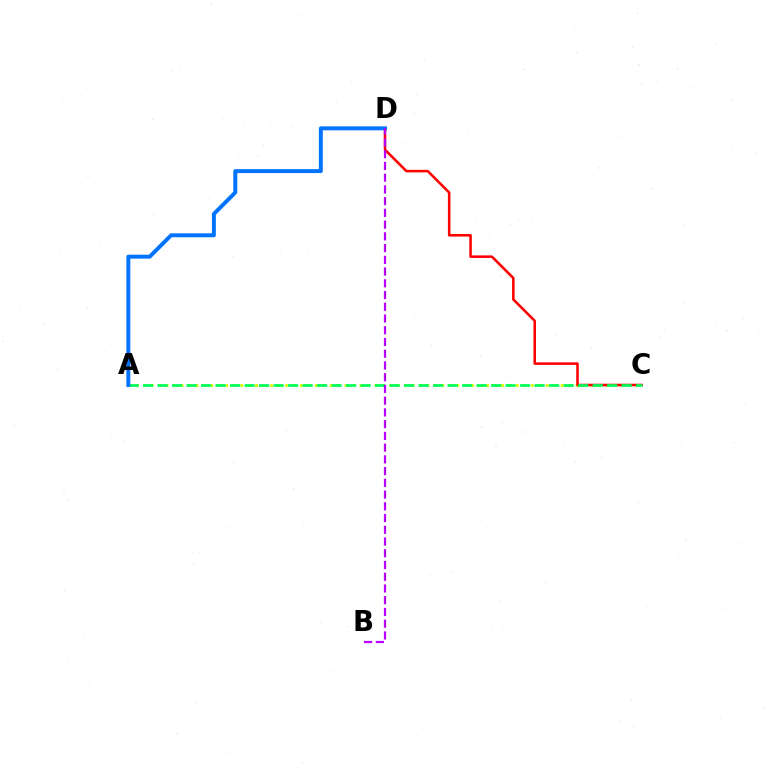{('A', 'C'): [{'color': '#d1ff00', 'line_style': 'dotted', 'thickness': 2.02}, {'color': '#00ff5c', 'line_style': 'dashed', 'thickness': 1.97}], ('C', 'D'): [{'color': '#ff0000', 'line_style': 'solid', 'thickness': 1.84}], ('A', 'D'): [{'color': '#0074ff', 'line_style': 'solid', 'thickness': 2.83}], ('B', 'D'): [{'color': '#b900ff', 'line_style': 'dashed', 'thickness': 1.59}]}